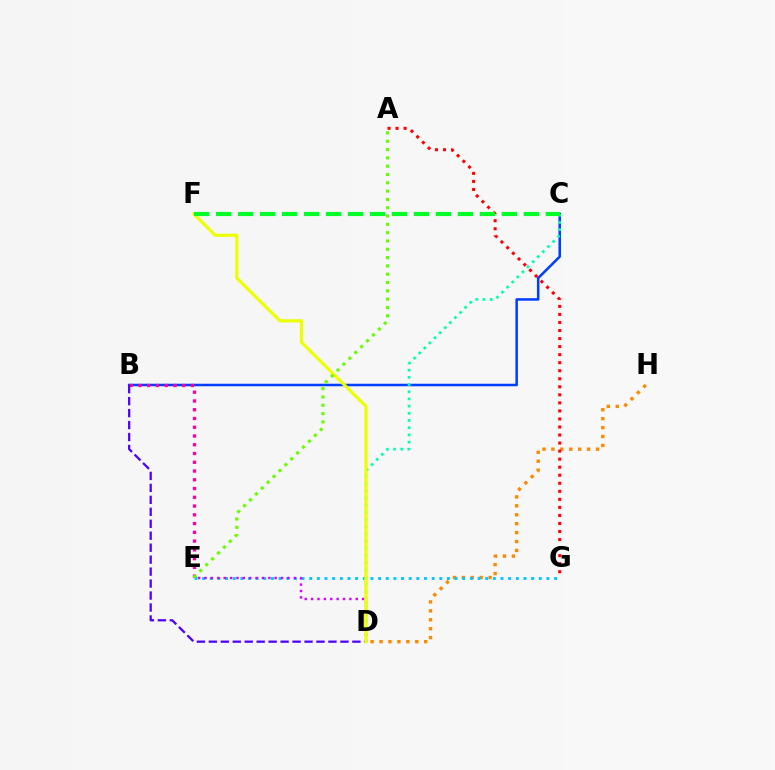{('D', 'H'): [{'color': '#ff8800', 'line_style': 'dotted', 'thickness': 2.43}], ('E', 'G'): [{'color': '#00c7ff', 'line_style': 'dotted', 'thickness': 2.08}], ('A', 'G'): [{'color': '#ff0000', 'line_style': 'dotted', 'thickness': 2.18}], ('B', 'C'): [{'color': '#003fff', 'line_style': 'solid', 'thickness': 1.82}], ('B', 'E'): [{'color': '#ff00a0', 'line_style': 'dotted', 'thickness': 2.38}], ('B', 'D'): [{'color': '#4f00ff', 'line_style': 'dashed', 'thickness': 1.63}], ('C', 'D'): [{'color': '#00ffaf', 'line_style': 'dotted', 'thickness': 1.95}], ('D', 'E'): [{'color': '#d600ff', 'line_style': 'dotted', 'thickness': 1.73}], ('D', 'F'): [{'color': '#eeff00', 'line_style': 'solid', 'thickness': 2.29}], ('C', 'F'): [{'color': '#00ff27', 'line_style': 'dashed', 'thickness': 2.99}], ('A', 'E'): [{'color': '#66ff00', 'line_style': 'dotted', 'thickness': 2.26}]}